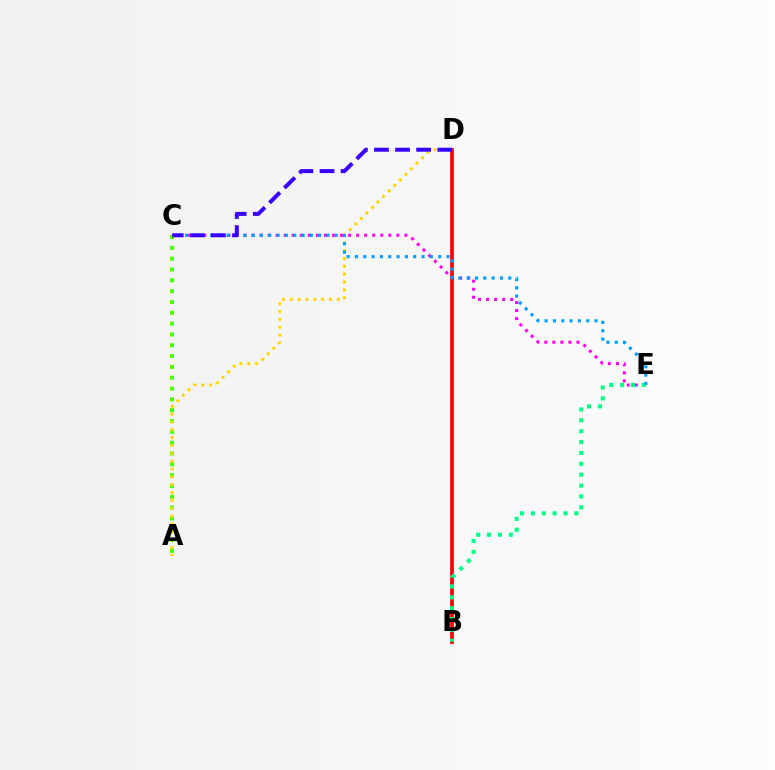{('A', 'C'): [{'color': '#4fff00', 'line_style': 'dotted', 'thickness': 2.94}], ('A', 'D'): [{'color': '#ffd500', 'line_style': 'dotted', 'thickness': 2.13}], ('C', 'E'): [{'color': '#ff00ed', 'line_style': 'dotted', 'thickness': 2.19}, {'color': '#009eff', 'line_style': 'dotted', 'thickness': 2.26}], ('B', 'D'): [{'color': '#ff0000', 'line_style': 'solid', 'thickness': 2.65}], ('B', 'E'): [{'color': '#00ff86', 'line_style': 'dotted', 'thickness': 2.95}], ('C', 'D'): [{'color': '#3700ff', 'line_style': 'dashed', 'thickness': 2.86}]}